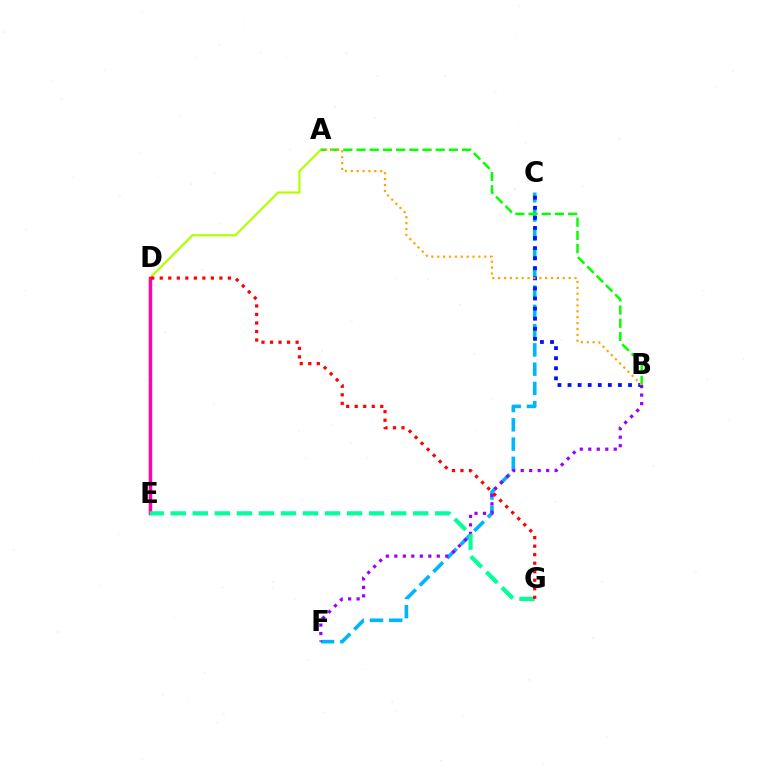{('A', 'E'): [{'color': '#b3ff00', 'line_style': 'solid', 'thickness': 1.58}], ('C', 'F'): [{'color': '#00b5ff', 'line_style': 'dashed', 'thickness': 2.62}], ('D', 'E'): [{'color': '#ff00bd', 'line_style': 'solid', 'thickness': 2.47}], ('B', 'F'): [{'color': '#9b00ff', 'line_style': 'dotted', 'thickness': 2.31}], ('B', 'C'): [{'color': '#0010ff', 'line_style': 'dotted', 'thickness': 2.74}], ('A', 'B'): [{'color': '#08ff00', 'line_style': 'dashed', 'thickness': 1.79}, {'color': '#ffa500', 'line_style': 'dotted', 'thickness': 1.6}], ('E', 'G'): [{'color': '#00ff9d', 'line_style': 'dashed', 'thickness': 2.99}], ('D', 'G'): [{'color': '#ff0000', 'line_style': 'dotted', 'thickness': 2.32}]}